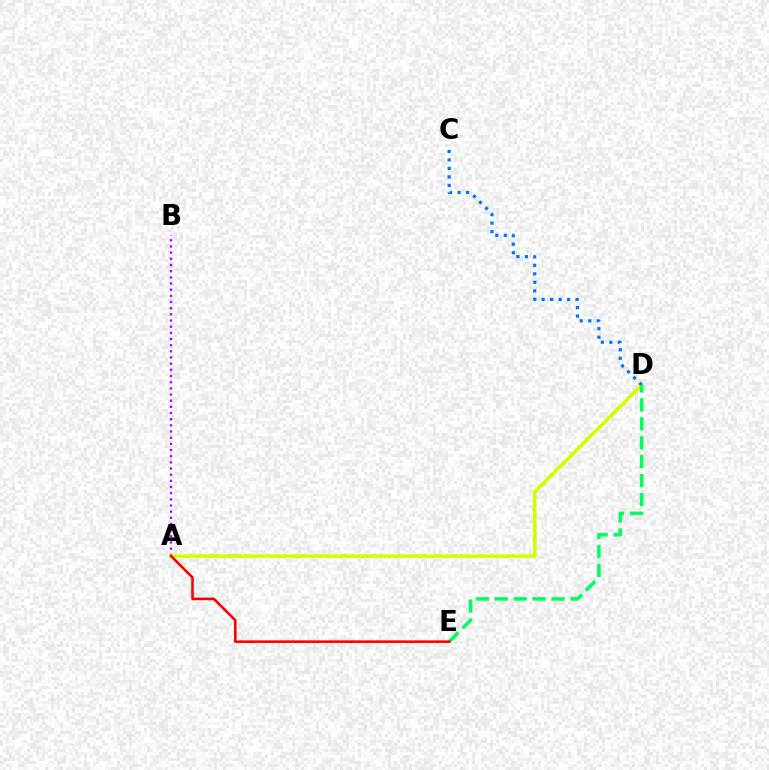{('A', 'B'): [{'color': '#b900ff', 'line_style': 'dotted', 'thickness': 1.68}], ('A', 'D'): [{'color': '#d1ff00', 'line_style': 'solid', 'thickness': 2.57}], ('C', 'D'): [{'color': '#0074ff', 'line_style': 'dotted', 'thickness': 2.31}], ('D', 'E'): [{'color': '#00ff5c', 'line_style': 'dashed', 'thickness': 2.57}], ('A', 'E'): [{'color': '#ff0000', 'line_style': 'solid', 'thickness': 1.86}]}